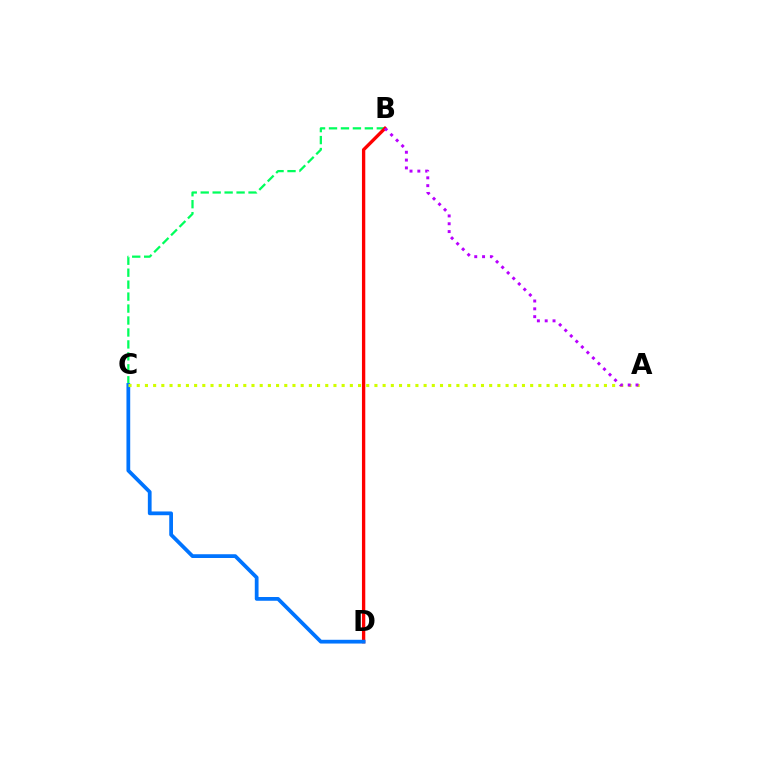{('B', 'C'): [{'color': '#00ff5c', 'line_style': 'dashed', 'thickness': 1.62}], ('B', 'D'): [{'color': '#ff0000', 'line_style': 'solid', 'thickness': 2.4}], ('C', 'D'): [{'color': '#0074ff', 'line_style': 'solid', 'thickness': 2.7}], ('A', 'C'): [{'color': '#d1ff00', 'line_style': 'dotted', 'thickness': 2.23}], ('A', 'B'): [{'color': '#b900ff', 'line_style': 'dotted', 'thickness': 2.13}]}